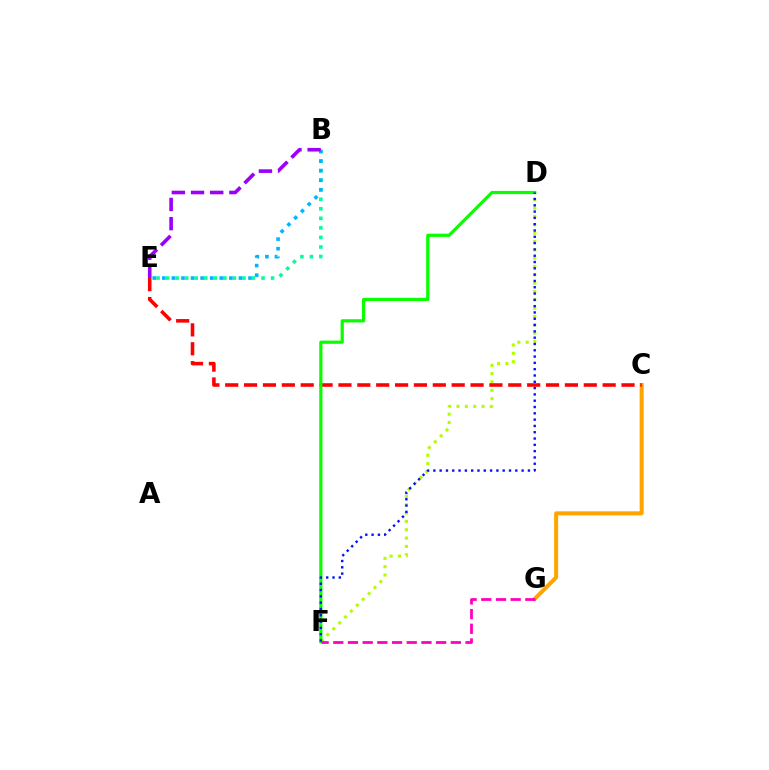{('D', 'F'): [{'color': '#b3ff00', 'line_style': 'dotted', 'thickness': 2.26}, {'color': '#08ff00', 'line_style': 'solid', 'thickness': 2.31}, {'color': '#0010ff', 'line_style': 'dotted', 'thickness': 1.71}], ('B', 'E'): [{'color': '#00ff9d', 'line_style': 'dotted', 'thickness': 2.59}, {'color': '#00b5ff', 'line_style': 'dotted', 'thickness': 2.6}, {'color': '#9b00ff', 'line_style': 'dashed', 'thickness': 2.61}], ('C', 'G'): [{'color': '#ffa500', 'line_style': 'solid', 'thickness': 2.9}], ('C', 'E'): [{'color': '#ff0000', 'line_style': 'dashed', 'thickness': 2.56}], ('F', 'G'): [{'color': '#ff00bd', 'line_style': 'dashed', 'thickness': 2.0}]}